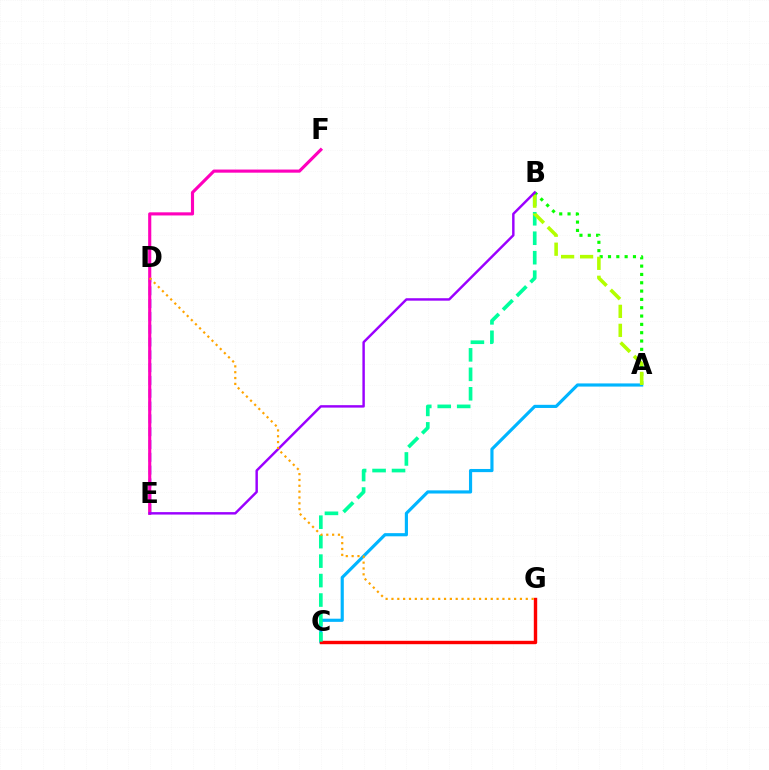{('A', 'C'): [{'color': '#00b5ff', 'line_style': 'solid', 'thickness': 2.27}], ('C', 'G'): [{'color': '#ff0000', 'line_style': 'solid', 'thickness': 2.44}], ('B', 'C'): [{'color': '#00ff9d', 'line_style': 'dashed', 'thickness': 2.64}], ('D', 'E'): [{'color': '#0010ff', 'line_style': 'dashed', 'thickness': 1.74}], ('E', 'F'): [{'color': '#ff00bd', 'line_style': 'solid', 'thickness': 2.25}], ('A', 'B'): [{'color': '#08ff00', 'line_style': 'dotted', 'thickness': 2.26}, {'color': '#b3ff00', 'line_style': 'dashed', 'thickness': 2.58}], ('B', 'E'): [{'color': '#9b00ff', 'line_style': 'solid', 'thickness': 1.76}], ('D', 'G'): [{'color': '#ffa500', 'line_style': 'dotted', 'thickness': 1.59}]}